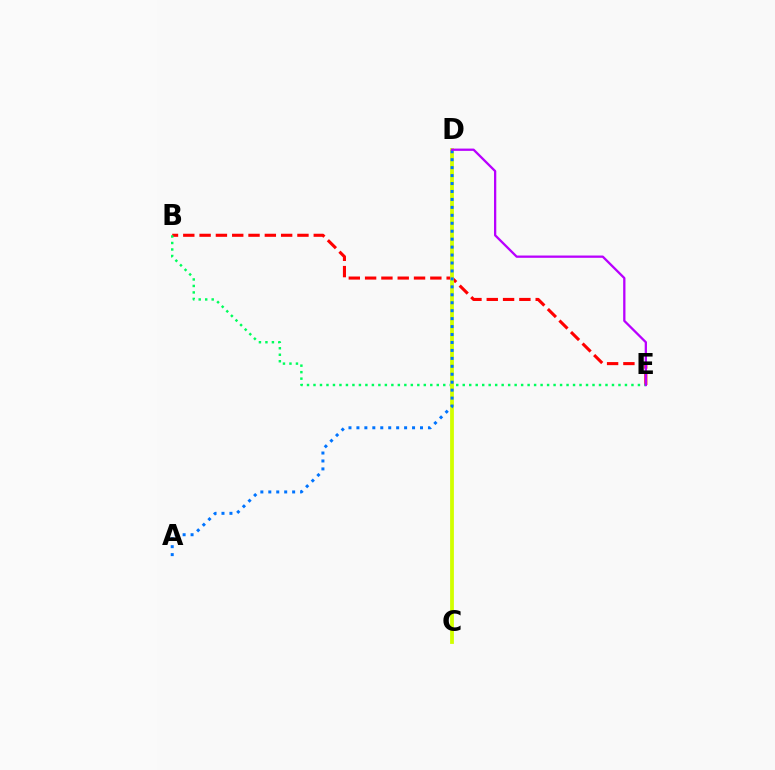{('B', 'E'): [{'color': '#ff0000', 'line_style': 'dashed', 'thickness': 2.22}, {'color': '#00ff5c', 'line_style': 'dotted', 'thickness': 1.76}], ('C', 'D'): [{'color': '#d1ff00', 'line_style': 'solid', 'thickness': 2.73}], ('A', 'D'): [{'color': '#0074ff', 'line_style': 'dotted', 'thickness': 2.16}], ('D', 'E'): [{'color': '#b900ff', 'line_style': 'solid', 'thickness': 1.65}]}